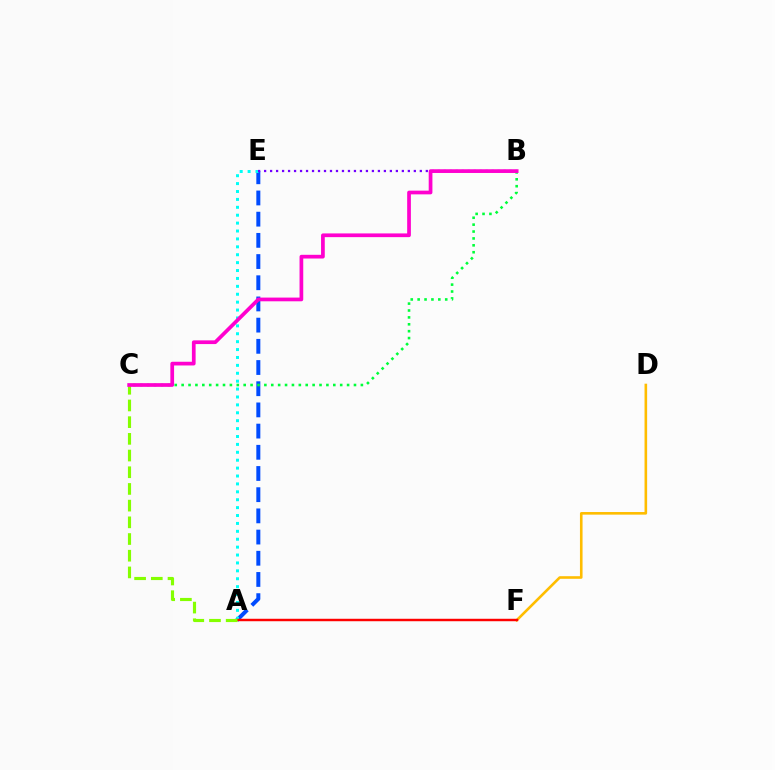{('D', 'F'): [{'color': '#ffbd00', 'line_style': 'solid', 'thickness': 1.88}], ('A', 'E'): [{'color': '#004bff', 'line_style': 'dashed', 'thickness': 2.88}, {'color': '#00fff6', 'line_style': 'dotted', 'thickness': 2.15}], ('B', 'E'): [{'color': '#7200ff', 'line_style': 'dotted', 'thickness': 1.63}], ('A', 'F'): [{'color': '#ff0000', 'line_style': 'solid', 'thickness': 1.76}], ('B', 'C'): [{'color': '#00ff39', 'line_style': 'dotted', 'thickness': 1.87}, {'color': '#ff00cf', 'line_style': 'solid', 'thickness': 2.67}], ('A', 'C'): [{'color': '#84ff00', 'line_style': 'dashed', 'thickness': 2.27}]}